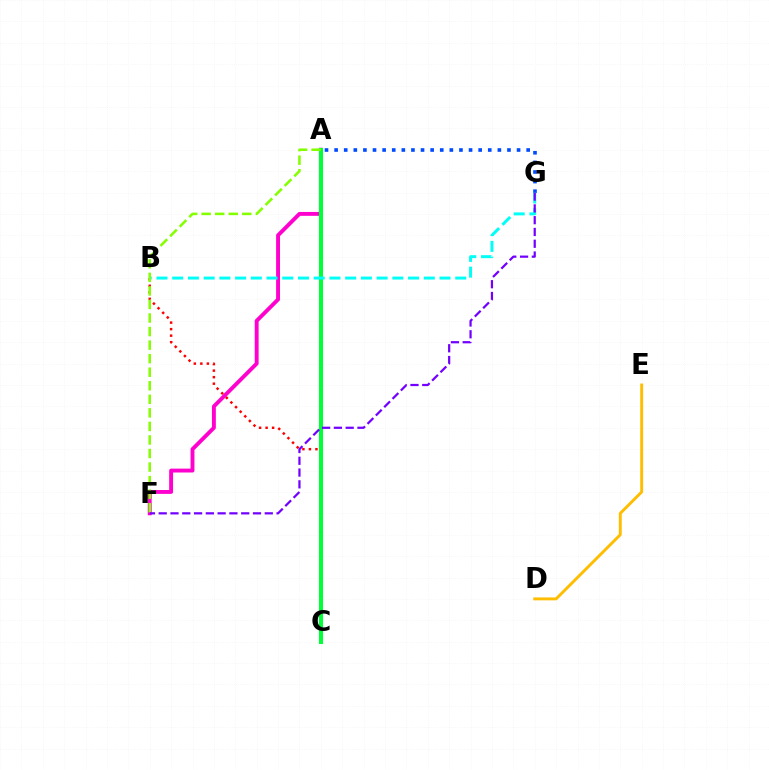{('A', 'F'): [{'color': '#ff00cf', 'line_style': 'solid', 'thickness': 2.8}, {'color': '#84ff00', 'line_style': 'dashed', 'thickness': 1.84}], ('A', 'G'): [{'color': '#004bff', 'line_style': 'dotted', 'thickness': 2.61}], ('B', 'C'): [{'color': '#ff0000', 'line_style': 'dotted', 'thickness': 1.77}], ('A', 'C'): [{'color': '#00ff39', 'line_style': 'solid', 'thickness': 2.94}], ('B', 'G'): [{'color': '#00fff6', 'line_style': 'dashed', 'thickness': 2.14}], ('D', 'E'): [{'color': '#ffbd00', 'line_style': 'solid', 'thickness': 2.09}], ('F', 'G'): [{'color': '#7200ff', 'line_style': 'dashed', 'thickness': 1.6}]}